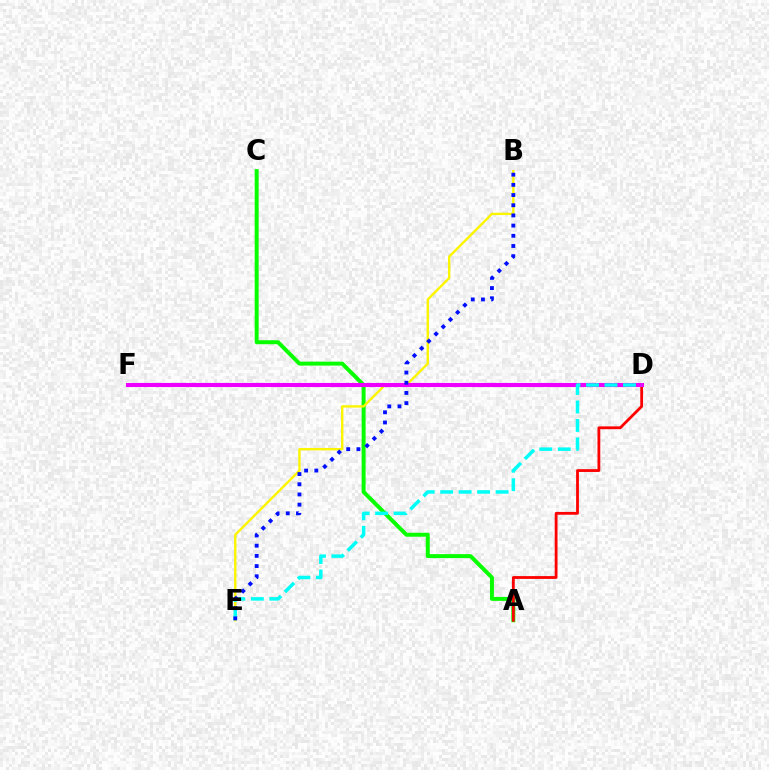{('A', 'C'): [{'color': '#08ff00', 'line_style': 'solid', 'thickness': 2.86}], ('B', 'E'): [{'color': '#fcf500', 'line_style': 'solid', 'thickness': 1.71}, {'color': '#0010ff', 'line_style': 'dotted', 'thickness': 2.77}], ('A', 'D'): [{'color': '#ff0000', 'line_style': 'solid', 'thickness': 2.02}], ('D', 'F'): [{'color': '#ee00ff', 'line_style': 'solid', 'thickness': 2.95}], ('D', 'E'): [{'color': '#00fff6', 'line_style': 'dashed', 'thickness': 2.51}]}